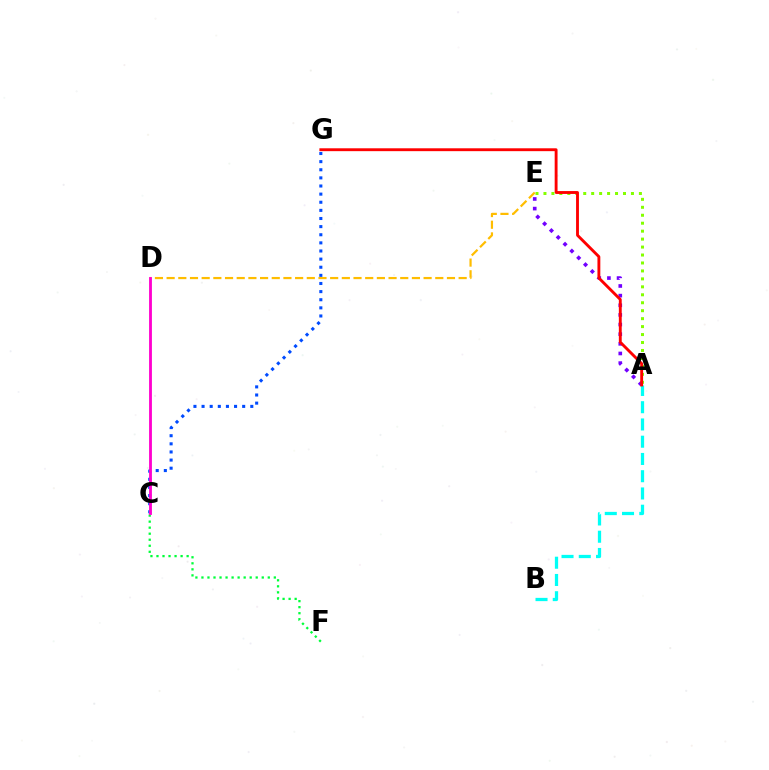{('A', 'E'): [{'color': '#7200ff', 'line_style': 'dotted', 'thickness': 2.62}, {'color': '#84ff00', 'line_style': 'dotted', 'thickness': 2.16}], ('C', 'F'): [{'color': '#00ff39', 'line_style': 'dotted', 'thickness': 1.64}], ('A', 'B'): [{'color': '#00fff6', 'line_style': 'dashed', 'thickness': 2.34}], ('C', 'G'): [{'color': '#004bff', 'line_style': 'dotted', 'thickness': 2.21}], ('A', 'G'): [{'color': '#ff0000', 'line_style': 'solid', 'thickness': 2.06}], ('D', 'E'): [{'color': '#ffbd00', 'line_style': 'dashed', 'thickness': 1.59}], ('C', 'D'): [{'color': '#ff00cf', 'line_style': 'solid', 'thickness': 2.04}]}